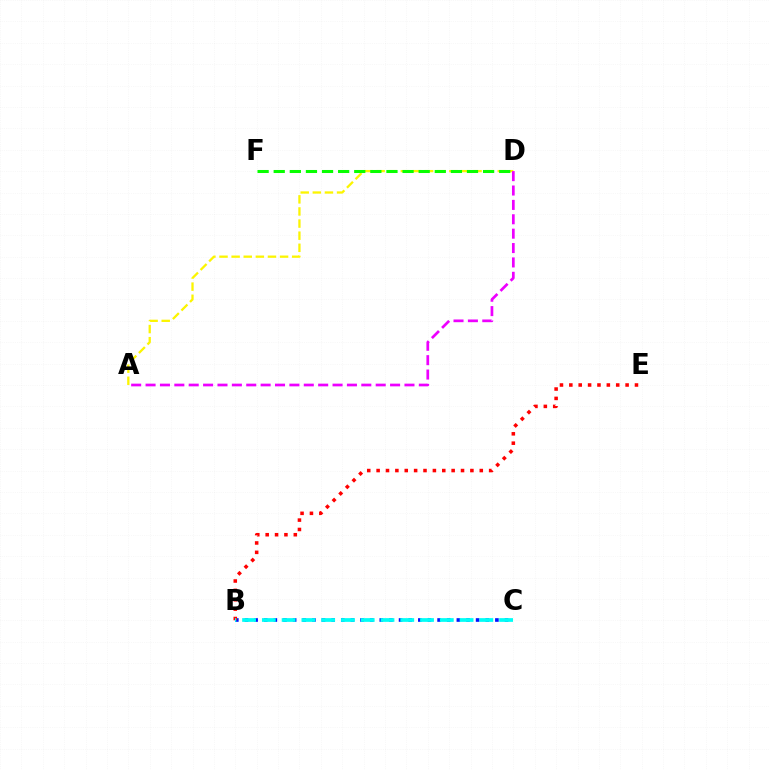{('A', 'D'): [{'color': '#fcf500', 'line_style': 'dashed', 'thickness': 1.65}, {'color': '#ee00ff', 'line_style': 'dashed', 'thickness': 1.95}], ('B', 'C'): [{'color': '#0010ff', 'line_style': 'dotted', 'thickness': 2.62}, {'color': '#00fff6', 'line_style': 'dashed', 'thickness': 2.69}], ('B', 'E'): [{'color': '#ff0000', 'line_style': 'dotted', 'thickness': 2.55}], ('D', 'F'): [{'color': '#08ff00', 'line_style': 'dashed', 'thickness': 2.19}]}